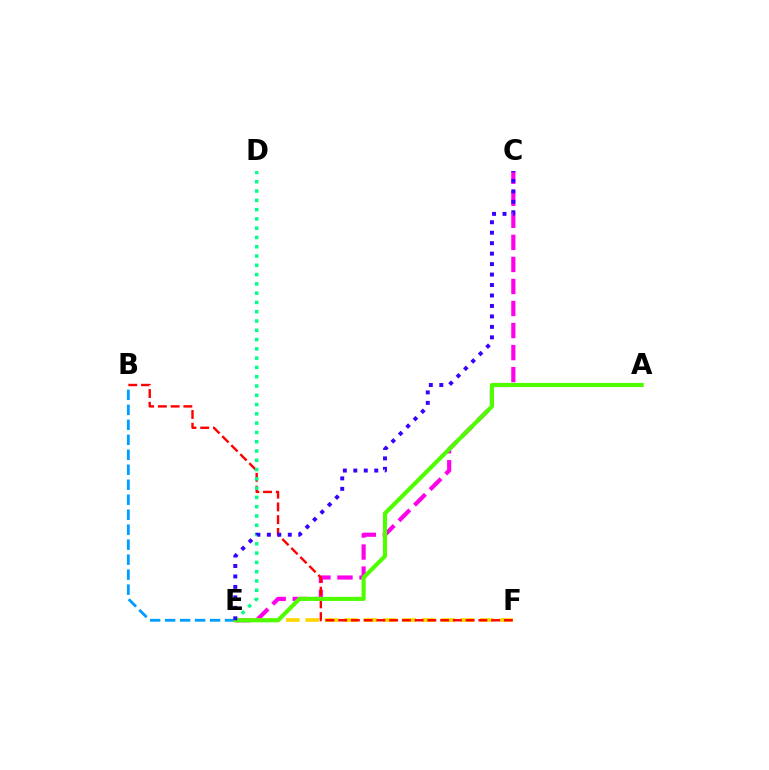{('C', 'E'): [{'color': '#ff00ed', 'line_style': 'dashed', 'thickness': 2.99}, {'color': '#3700ff', 'line_style': 'dotted', 'thickness': 2.84}], ('B', 'E'): [{'color': '#009eff', 'line_style': 'dashed', 'thickness': 2.04}], ('E', 'F'): [{'color': '#ffd500', 'line_style': 'dashed', 'thickness': 2.64}], ('B', 'F'): [{'color': '#ff0000', 'line_style': 'dashed', 'thickness': 1.73}], ('D', 'E'): [{'color': '#00ff86', 'line_style': 'dotted', 'thickness': 2.52}], ('A', 'E'): [{'color': '#4fff00', 'line_style': 'solid', 'thickness': 2.96}]}